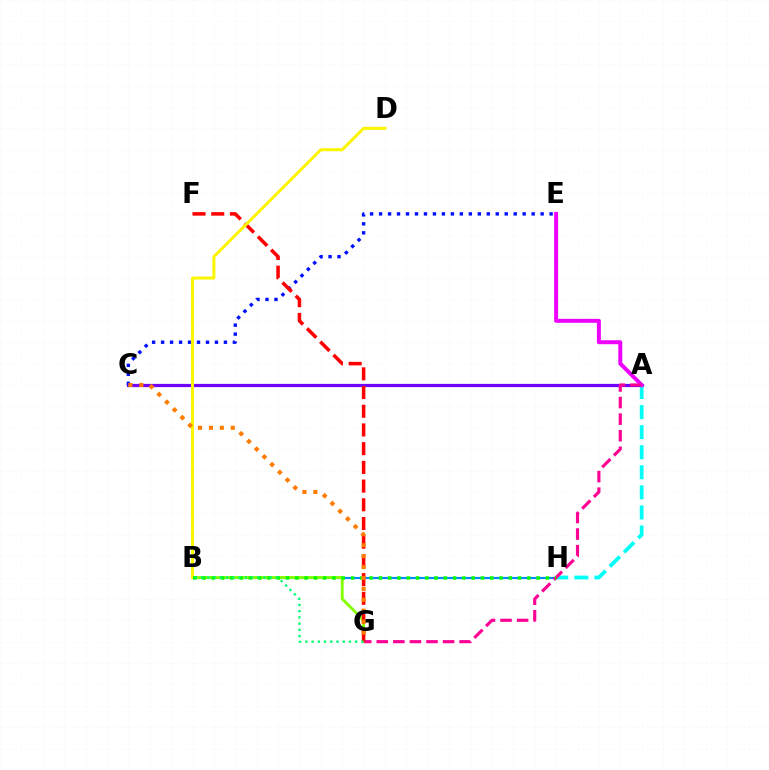{('A', 'C'): [{'color': '#7200ff', 'line_style': 'solid', 'thickness': 2.31}], ('B', 'H'): [{'color': '#008cff', 'line_style': 'solid', 'thickness': 1.55}, {'color': '#08ff00', 'line_style': 'dotted', 'thickness': 2.52}], ('C', 'E'): [{'color': '#0010ff', 'line_style': 'dotted', 'thickness': 2.44}], ('A', 'H'): [{'color': '#00fff6', 'line_style': 'dashed', 'thickness': 2.73}], ('B', 'G'): [{'color': '#84ff00', 'line_style': 'solid', 'thickness': 2.07}, {'color': '#00ff74', 'line_style': 'dotted', 'thickness': 1.69}], ('A', 'E'): [{'color': '#ee00ff', 'line_style': 'solid', 'thickness': 2.85}], ('A', 'G'): [{'color': '#ff0094', 'line_style': 'dashed', 'thickness': 2.25}], ('F', 'G'): [{'color': '#ff0000', 'line_style': 'dashed', 'thickness': 2.54}], ('B', 'D'): [{'color': '#fcf500', 'line_style': 'solid', 'thickness': 2.16}], ('C', 'G'): [{'color': '#ff7c00', 'line_style': 'dotted', 'thickness': 2.97}]}